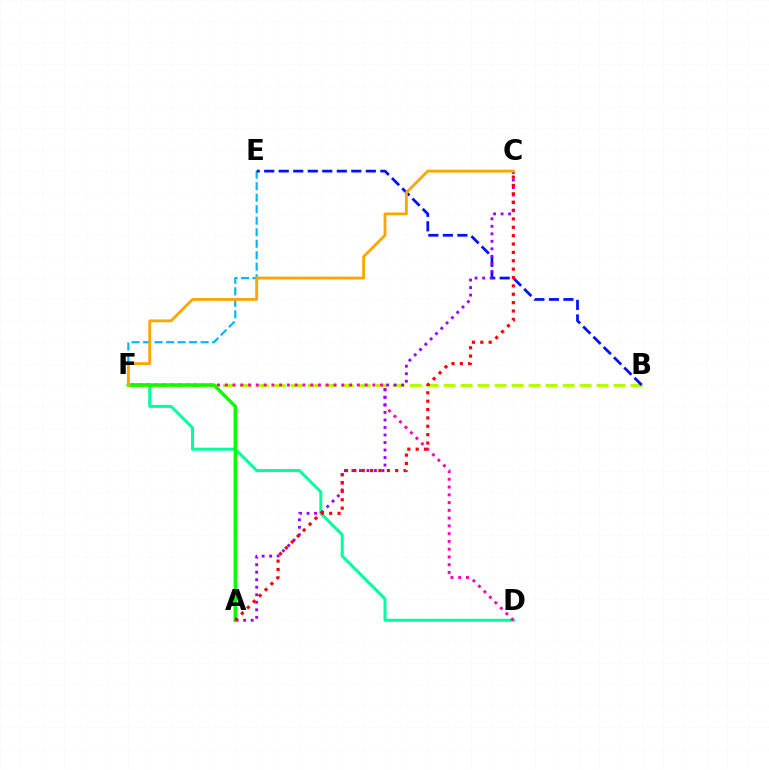{('D', 'F'): [{'color': '#00ff9d', 'line_style': 'solid', 'thickness': 2.16}, {'color': '#ff00bd', 'line_style': 'dotted', 'thickness': 2.11}], ('E', 'F'): [{'color': '#00b5ff', 'line_style': 'dashed', 'thickness': 1.56}], ('B', 'F'): [{'color': '#b3ff00', 'line_style': 'dashed', 'thickness': 2.31}], ('B', 'E'): [{'color': '#0010ff', 'line_style': 'dashed', 'thickness': 1.97}], ('A', 'C'): [{'color': '#9b00ff', 'line_style': 'dotted', 'thickness': 2.04}, {'color': '#ff0000', 'line_style': 'dotted', 'thickness': 2.27}], ('A', 'F'): [{'color': '#08ff00', 'line_style': 'solid', 'thickness': 2.46}], ('C', 'F'): [{'color': '#ffa500', 'line_style': 'solid', 'thickness': 2.03}]}